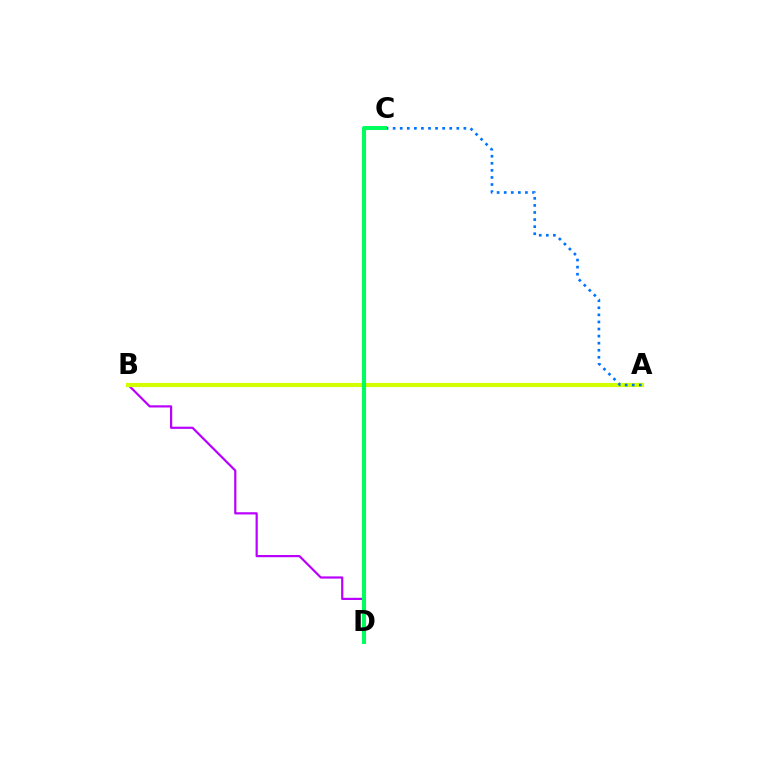{('A', 'B'): [{'color': '#ff0000', 'line_style': 'solid', 'thickness': 1.68}, {'color': '#d1ff00', 'line_style': 'solid', 'thickness': 2.99}], ('B', 'D'): [{'color': '#b900ff', 'line_style': 'solid', 'thickness': 1.58}], ('A', 'C'): [{'color': '#0074ff', 'line_style': 'dotted', 'thickness': 1.92}], ('C', 'D'): [{'color': '#00ff5c', 'line_style': 'solid', 'thickness': 2.92}]}